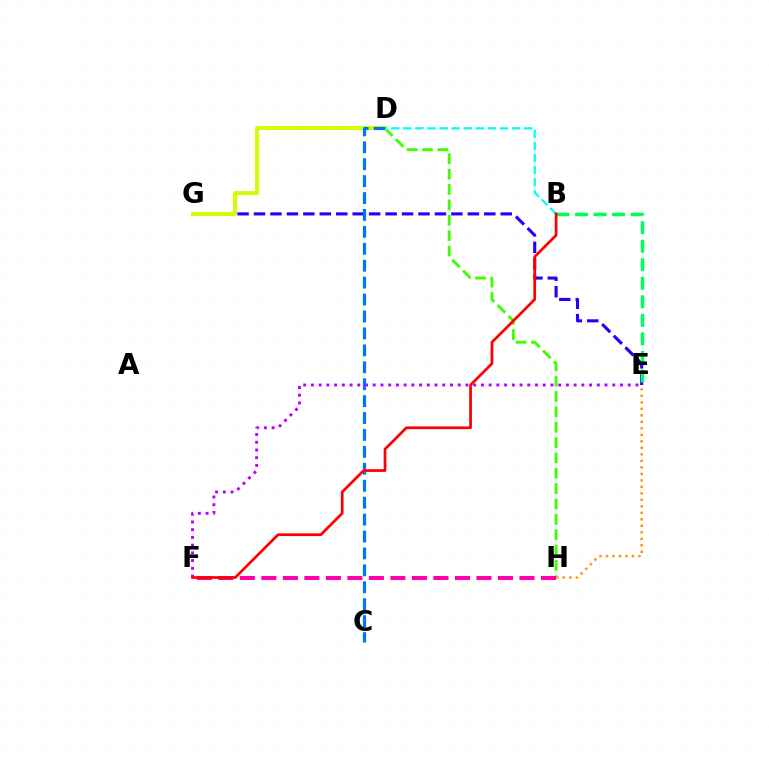{('D', 'H'): [{'color': '#3dff00', 'line_style': 'dashed', 'thickness': 2.09}], ('E', 'G'): [{'color': '#2500ff', 'line_style': 'dashed', 'thickness': 2.23}], ('D', 'G'): [{'color': '#d1ff00', 'line_style': 'solid', 'thickness': 2.87}], ('C', 'D'): [{'color': '#0074ff', 'line_style': 'dashed', 'thickness': 2.3}], ('B', 'D'): [{'color': '#00fff6', 'line_style': 'dashed', 'thickness': 1.64}], ('B', 'E'): [{'color': '#00ff5c', 'line_style': 'dashed', 'thickness': 2.52}], ('F', 'H'): [{'color': '#ff00ac', 'line_style': 'dashed', 'thickness': 2.92}], ('E', 'H'): [{'color': '#ff9400', 'line_style': 'dotted', 'thickness': 1.77}], ('E', 'F'): [{'color': '#b900ff', 'line_style': 'dotted', 'thickness': 2.1}], ('B', 'F'): [{'color': '#ff0000', 'line_style': 'solid', 'thickness': 1.97}]}